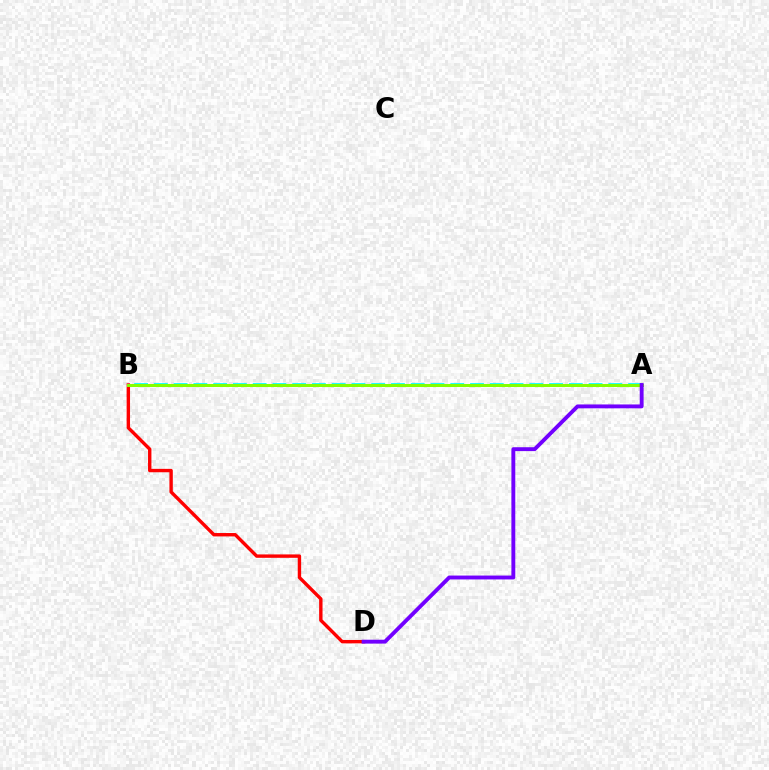{('A', 'B'): [{'color': '#00fff6', 'line_style': 'dashed', 'thickness': 2.68}, {'color': '#84ff00', 'line_style': 'solid', 'thickness': 2.15}], ('B', 'D'): [{'color': '#ff0000', 'line_style': 'solid', 'thickness': 2.44}], ('A', 'D'): [{'color': '#7200ff', 'line_style': 'solid', 'thickness': 2.79}]}